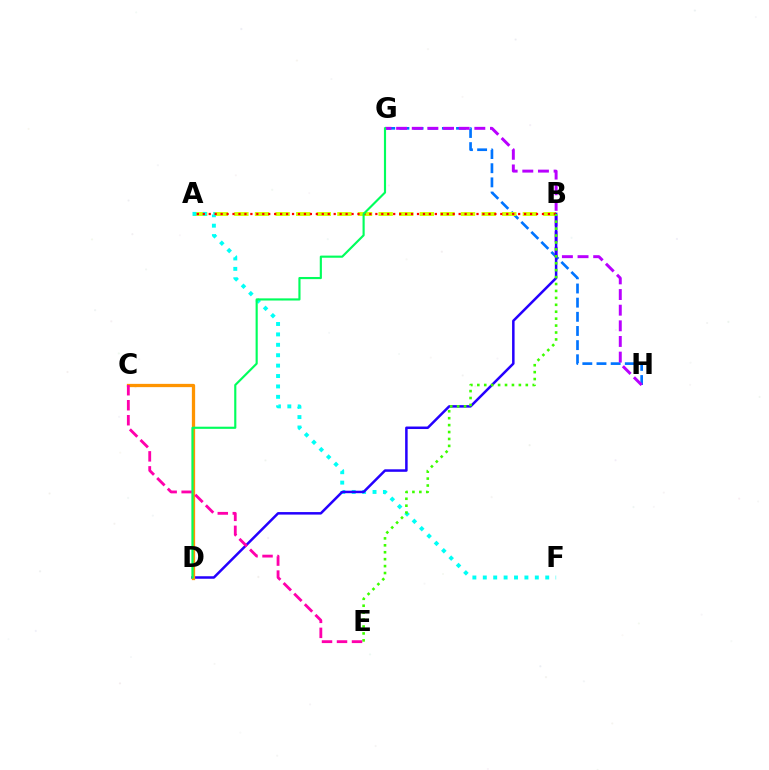{('G', 'H'): [{'color': '#0074ff', 'line_style': 'dashed', 'thickness': 1.92}, {'color': '#b900ff', 'line_style': 'dashed', 'thickness': 2.13}], ('A', 'B'): [{'color': '#d1ff00', 'line_style': 'dashed', 'thickness': 2.8}, {'color': '#ff0000', 'line_style': 'dotted', 'thickness': 1.62}], ('A', 'F'): [{'color': '#00fff6', 'line_style': 'dotted', 'thickness': 2.83}], ('B', 'D'): [{'color': '#2500ff', 'line_style': 'solid', 'thickness': 1.81}], ('C', 'D'): [{'color': '#ff9400', 'line_style': 'solid', 'thickness': 2.36}], ('B', 'E'): [{'color': '#3dff00', 'line_style': 'dotted', 'thickness': 1.88}], ('C', 'E'): [{'color': '#ff00ac', 'line_style': 'dashed', 'thickness': 2.04}], ('D', 'G'): [{'color': '#00ff5c', 'line_style': 'solid', 'thickness': 1.55}]}